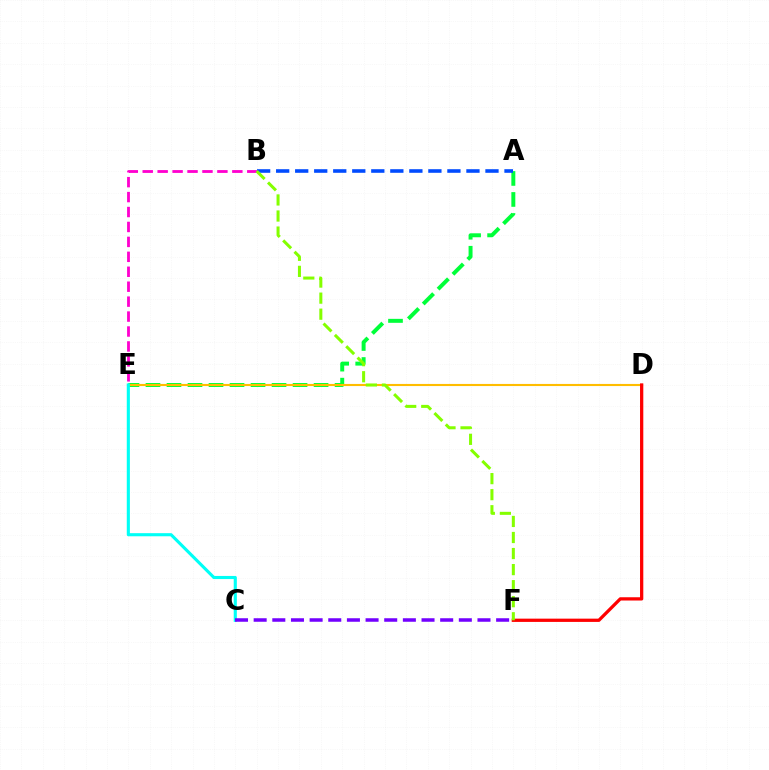{('A', 'E'): [{'color': '#00ff39', 'line_style': 'dashed', 'thickness': 2.85}], ('D', 'E'): [{'color': '#ffbd00', 'line_style': 'solid', 'thickness': 1.52}], ('D', 'F'): [{'color': '#ff0000', 'line_style': 'solid', 'thickness': 2.35}], ('B', 'E'): [{'color': '#ff00cf', 'line_style': 'dashed', 'thickness': 2.03}], ('C', 'E'): [{'color': '#00fff6', 'line_style': 'solid', 'thickness': 2.24}], ('C', 'F'): [{'color': '#7200ff', 'line_style': 'dashed', 'thickness': 2.53}], ('A', 'B'): [{'color': '#004bff', 'line_style': 'dashed', 'thickness': 2.58}], ('B', 'F'): [{'color': '#84ff00', 'line_style': 'dashed', 'thickness': 2.18}]}